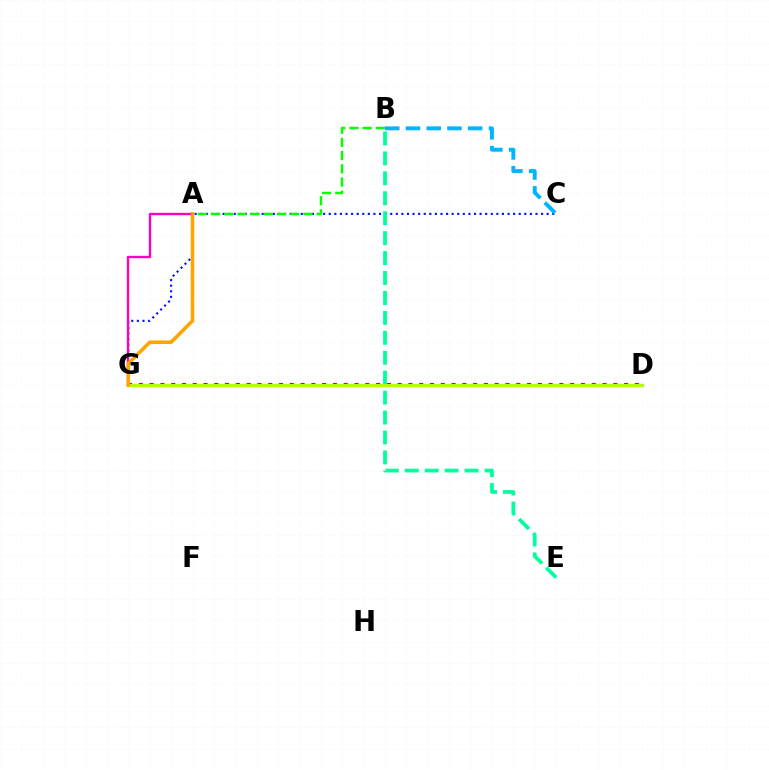{('C', 'G'): [{'color': '#0010ff', 'line_style': 'dotted', 'thickness': 1.52}], ('A', 'B'): [{'color': '#08ff00', 'line_style': 'dashed', 'thickness': 1.79}], ('D', 'G'): [{'color': '#9b00ff', 'line_style': 'dotted', 'thickness': 2.93}, {'color': '#ff0000', 'line_style': 'solid', 'thickness': 2.22}, {'color': '#b3ff00', 'line_style': 'solid', 'thickness': 2.18}], ('A', 'G'): [{'color': '#ff00bd', 'line_style': 'solid', 'thickness': 1.71}, {'color': '#ffa500', 'line_style': 'solid', 'thickness': 2.57}], ('B', 'E'): [{'color': '#00ff9d', 'line_style': 'dashed', 'thickness': 2.71}], ('B', 'C'): [{'color': '#00b5ff', 'line_style': 'dashed', 'thickness': 2.82}]}